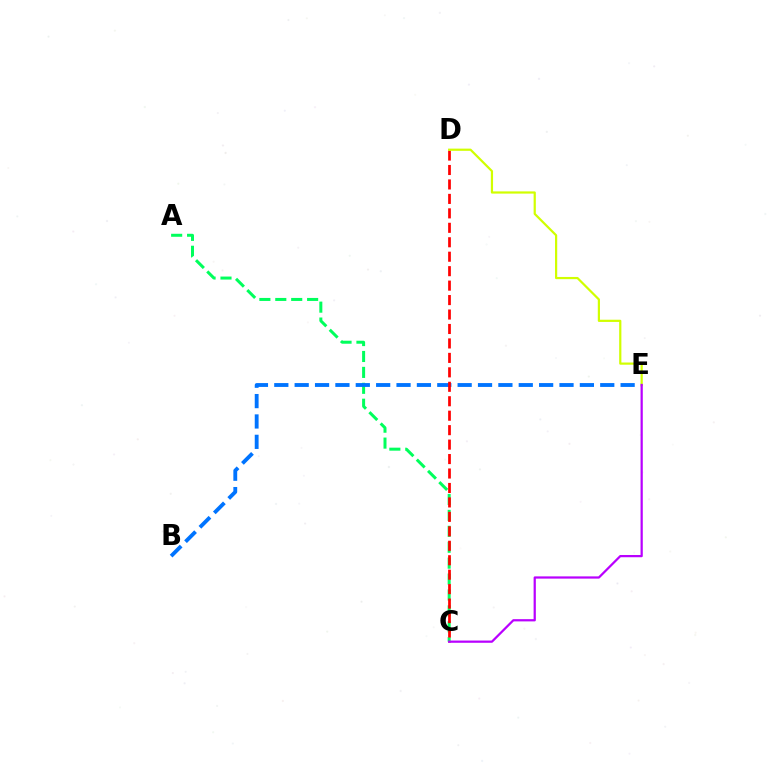{('A', 'C'): [{'color': '#00ff5c', 'line_style': 'dashed', 'thickness': 2.16}], ('B', 'E'): [{'color': '#0074ff', 'line_style': 'dashed', 'thickness': 2.77}], ('C', 'D'): [{'color': '#ff0000', 'line_style': 'dashed', 'thickness': 1.96}], ('D', 'E'): [{'color': '#d1ff00', 'line_style': 'solid', 'thickness': 1.59}], ('C', 'E'): [{'color': '#b900ff', 'line_style': 'solid', 'thickness': 1.61}]}